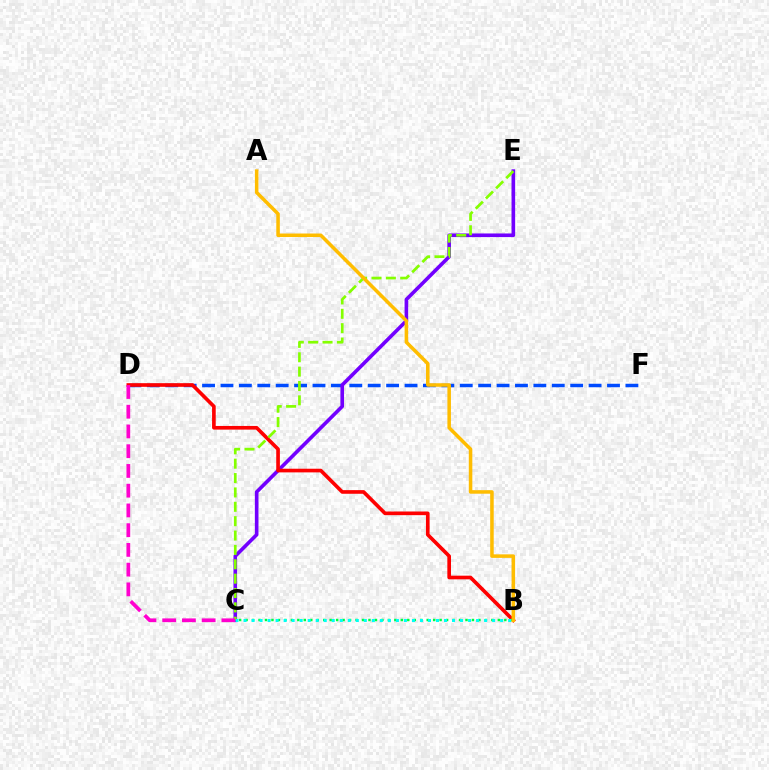{('D', 'F'): [{'color': '#004bff', 'line_style': 'dashed', 'thickness': 2.5}], ('C', 'E'): [{'color': '#7200ff', 'line_style': 'solid', 'thickness': 2.61}, {'color': '#84ff00', 'line_style': 'dashed', 'thickness': 1.95}], ('B', 'D'): [{'color': '#ff0000', 'line_style': 'solid', 'thickness': 2.63}], ('B', 'C'): [{'color': '#00ff39', 'line_style': 'dotted', 'thickness': 1.76}, {'color': '#00fff6', 'line_style': 'dotted', 'thickness': 2.18}], ('C', 'D'): [{'color': '#ff00cf', 'line_style': 'dashed', 'thickness': 2.68}], ('A', 'B'): [{'color': '#ffbd00', 'line_style': 'solid', 'thickness': 2.54}]}